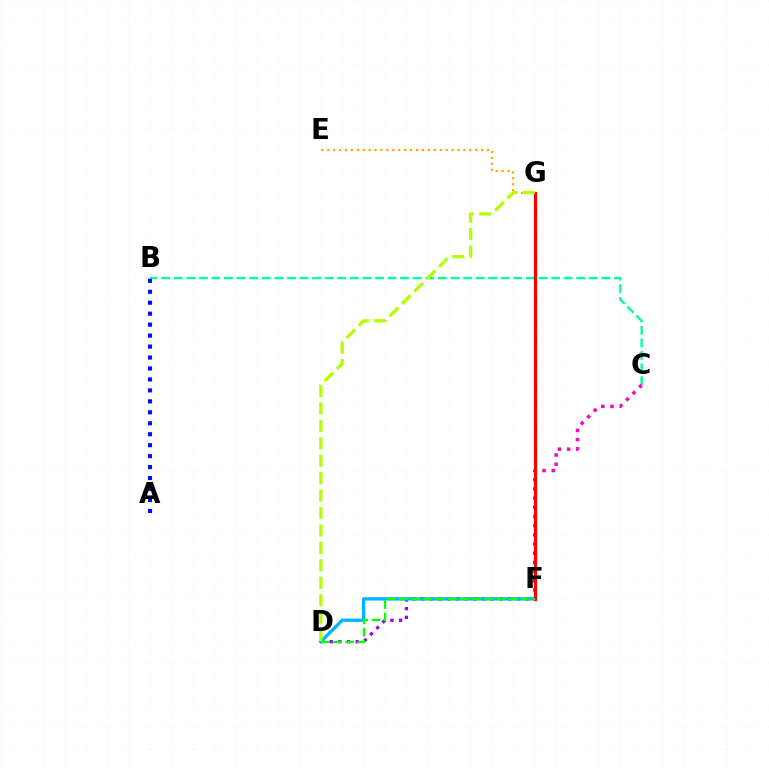{('E', 'G'): [{'color': '#ffa500', 'line_style': 'dotted', 'thickness': 1.61}], ('B', 'C'): [{'color': '#00ff9d', 'line_style': 'dashed', 'thickness': 1.71}], ('C', 'F'): [{'color': '#ff00bd', 'line_style': 'dotted', 'thickness': 2.5}], ('D', 'F'): [{'color': '#9b00ff', 'line_style': 'dotted', 'thickness': 2.36}, {'color': '#00b5ff', 'line_style': 'solid', 'thickness': 2.4}, {'color': '#08ff00', 'line_style': 'dashed', 'thickness': 1.65}], ('A', 'B'): [{'color': '#0010ff', 'line_style': 'dotted', 'thickness': 2.98}], ('F', 'G'): [{'color': '#ff0000', 'line_style': 'solid', 'thickness': 2.34}], ('D', 'G'): [{'color': '#b3ff00', 'line_style': 'dashed', 'thickness': 2.37}]}